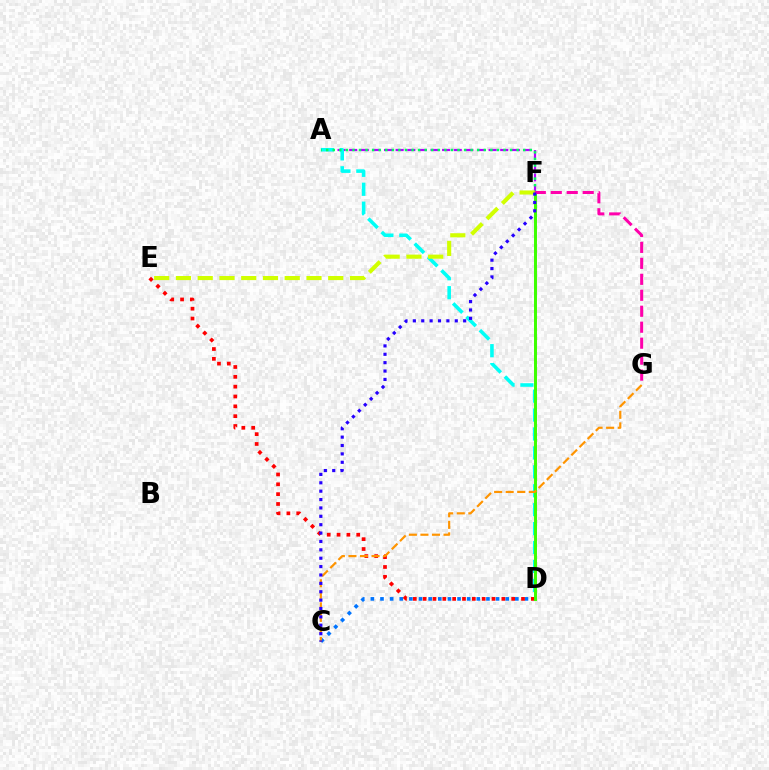{('A', 'F'): [{'color': '#b900ff', 'line_style': 'dashed', 'thickness': 1.58}, {'color': '#00ff5c', 'line_style': 'dotted', 'thickness': 1.78}], ('A', 'D'): [{'color': '#00fff6', 'line_style': 'dashed', 'thickness': 2.57}], ('C', 'D'): [{'color': '#0074ff', 'line_style': 'dotted', 'thickness': 2.62}], ('D', 'E'): [{'color': '#ff0000', 'line_style': 'dotted', 'thickness': 2.67}], ('D', 'F'): [{'color': '#3dff00', 'line_style': 'solid', 'thickness': 2.14}], ('E', 'F'): [{'color': '#d1ff00', 'line_style': 'dashed', 'thickness': 2.96}], ('F', 'G'): [{'color': '#ff00ac', 'line_style': 'dashed', 'thickness': 2.17}], ('C', 'G'): [{'color': '#ff9400', 'line_style': 'dashed', 'thickness': 1.57}], ('C', 'F'): [{'color': '#2500ff', 'line_style': 'dotted', 'thickness': 2.28}]}